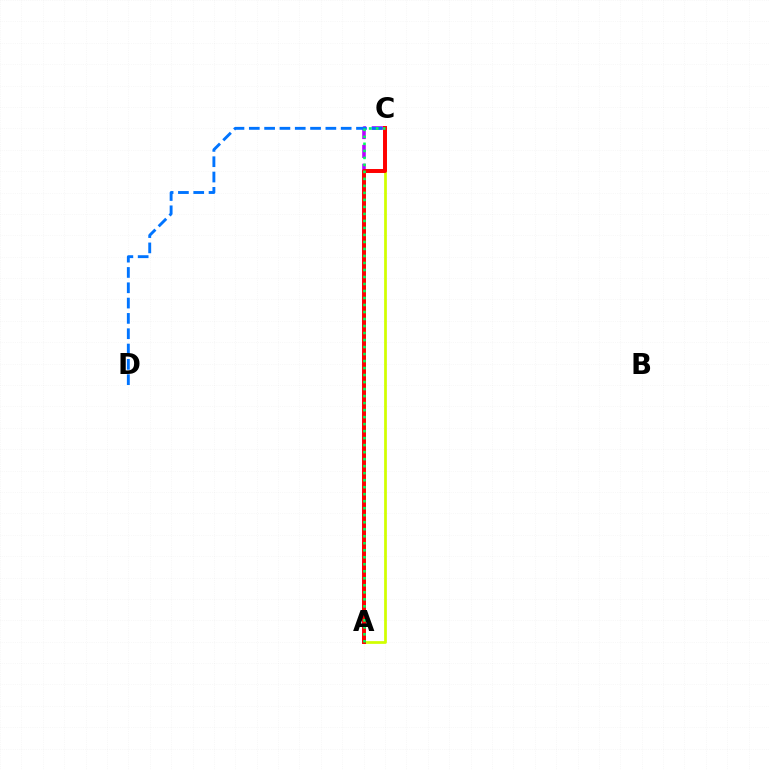{('A', 'C'): [{'color': '#b900ff', 'line_style': 'dashed', 'thickness': 2.57}, {'color': '#d1ff00', 'line_style': 'solid', 'thickness': 1.97}, {'color': '#ff0000', 'line_style': 'solid', 'thickness': 2.84}, {'color': '#00ff5c', 'line_style': 'dotted', 'thickness': 1.9}], ('C', 'D'): [{'color': '#0074ff', 'line_style': 'dashed', 'thickness': 2.08}]}